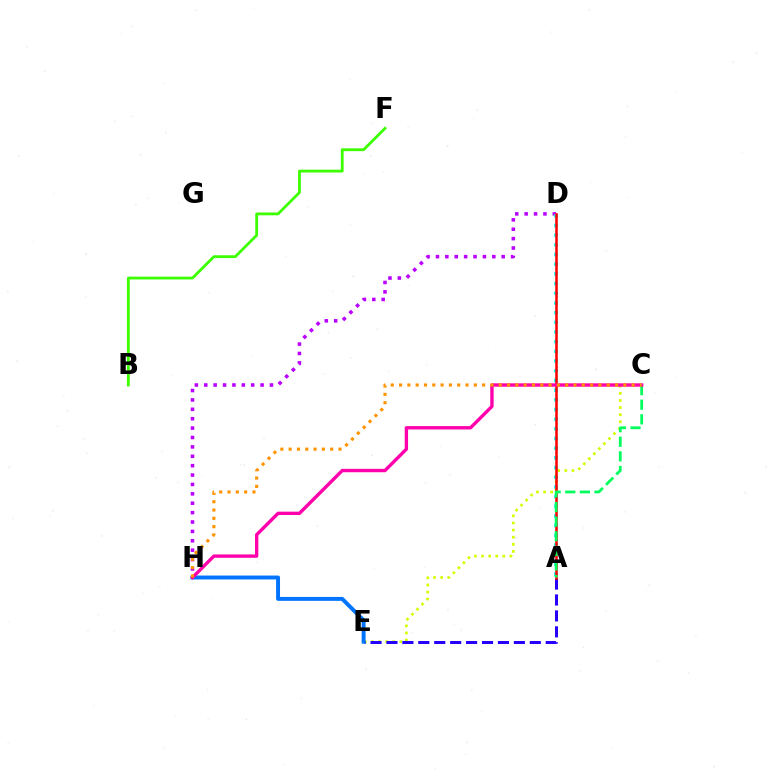{('C', 'E'): [{'color': '#d1ff00', 'line_style': 'dotted', 'thickness': 1.93}], ('A', 'E'): [{'color': '#2500ff', 'line_style': 'dashed', 'thickness': 2.16}], ('D', 'H'): [{'color': '#b900ff', 'line_style': 'dotted', 'thickness': 2.55}], ('A', 'D'): [{'color': '#00fff6', 'line_style': 'dotted', 'thickness': 2.63}, {'color': '#ff0000', 'line_style': 'solid', 'thickness': 1.83}], ('A', 'C'): [{'color': '#00ff5c', 'line_style': 'dashed', 'thickness': 1.98}], ('E', 'H'): [{'color': '#0074ff', 'line_style': 'solid', 'thickness': 2.83}], ('C', 'H'): [{'color': '#ff00ac', 'line_style': 'solid', 'thickness': 2.42}, {'color': '#ff9400', 'line_style': 'dotted', 'thickness': 2.26}], ('B', 'F'): [{'color': '#3dff00', 'line_style': 'solid', 'thickness': 2.02}]}